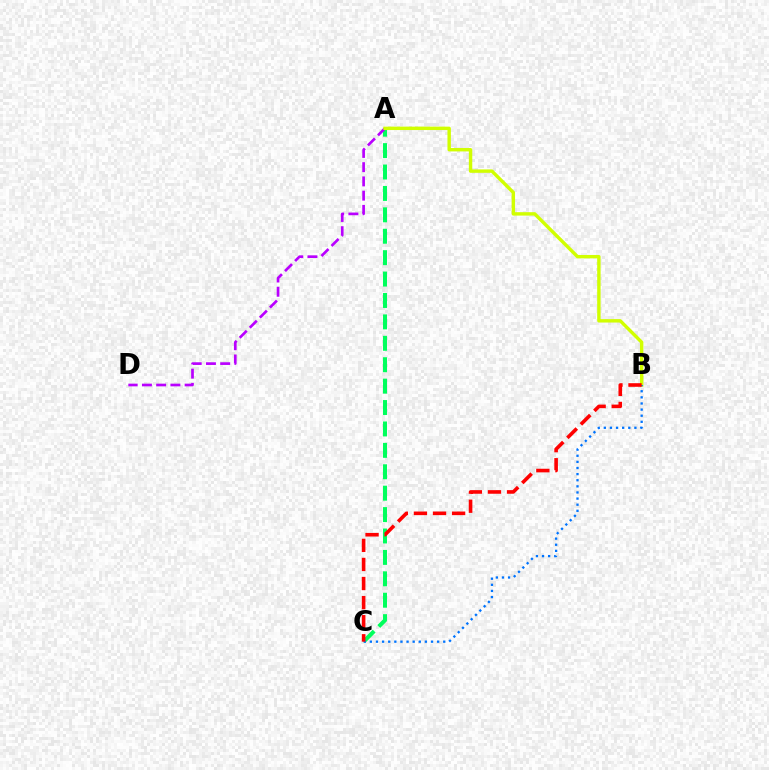{('A', 'C'): [{'color': '#00ff5c', 'line_style': 'dashed', 'thickness': 2.91}], ('A', 'D'): [{'color': '#b900ff', 'line_style': 'dashed', 'thickness': 1.93}], ('A', 'B'): [{'color': '#d1ff00', 'line_style': 'solid', 'thickness': 2.46}], ('B', 'C'): [{'color': '#0074ff', 'line_style': 'dotted', 'thickness': 1.66}, {'color': '#ff0000', 'line_style': 'dashed', 'thickness': 2.59}]}